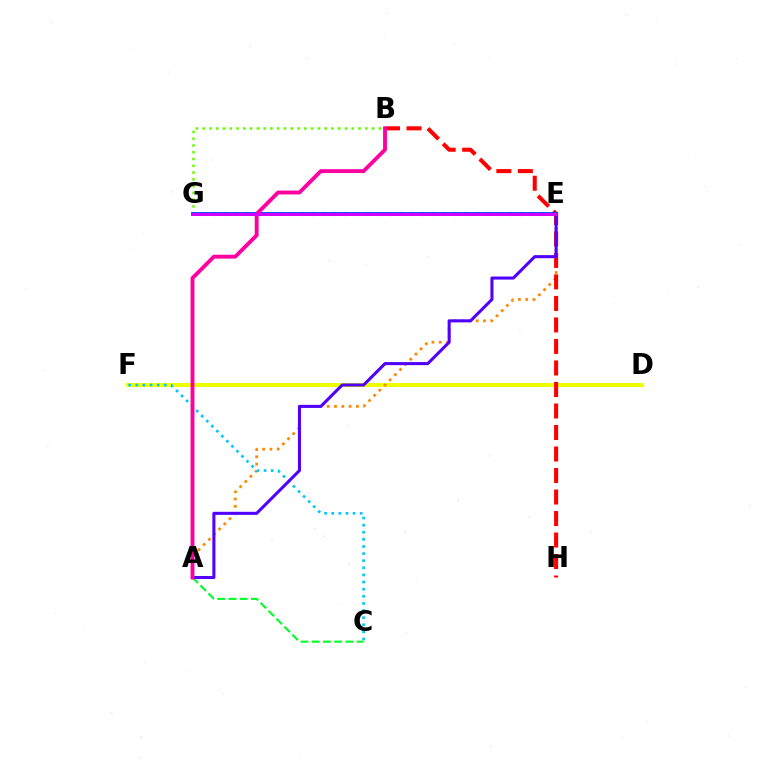{('D', 'F'): [{'color': '#eeff00', 'line_style': 'solid', 'thickness': 2.88}], ('A', 'E'): [{'color': '#ff8800', 'line_style': 'dotted', 'thickness': 1.98}, {'color': '#4f00ff', 'line_style': 'solid', 'thickness': 2.2}], ('A', 'C'): [{'color': '#00ff27', 'line_style': 'dashed', 'thickness': 1.52}], ('E', 'G'): [{'color': '#00ffaf', 'line_style': 'dotted', 'thickness': 2.98}, {'color': '#003fff', 'line_style': 'solid', 'thickness': 2.72}, {'color': '#d600ff', 'line_style': 'solid', 'thickness': 2.13}], ('B', 'H'): [{'color': '#ff0000', 'line_style': 'dashed', 'thickness': 2.92}], ('C', 'F'): [{'color': '#00c7ff', 'line_style': 'dotted', 'thickness': 1.93}], ('B', 'G'): [{'color': '#66ff00', 'line_style': 'dotted', 'thickness': 1.84}], ('A', 'B'): [{'color': '#ff00a0', 'line_style': 'solid', 'thickness': 2.78}]}